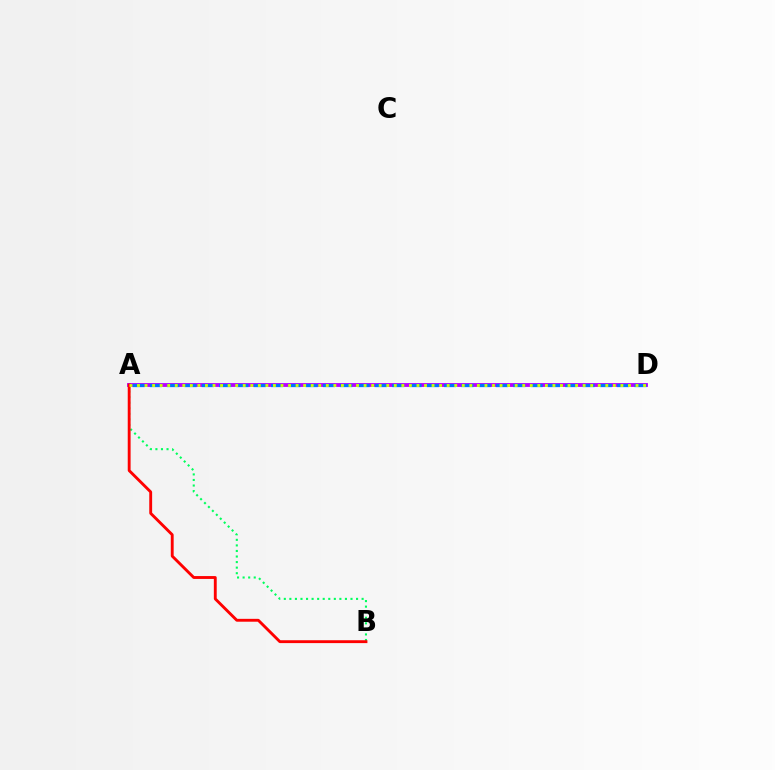{('A', 'D'): [{'color': '#b900ff', 'line_style': 'solid', 'thickness': 2.77}, {'color': '#0074ff', 'line_style': 'dashed', 'thickness': 2.35}, {'color': '#d1ff00', 'line_style': 'dotted', 'thickness': 2.05}], ('A', 'B'): [{'color': '#00ff5c', 'line_style': 'dotted', 'thickness': 1.51}, {'color': '#ff0000', 'line_style': 'solid', 'thickness': 2.06}]}